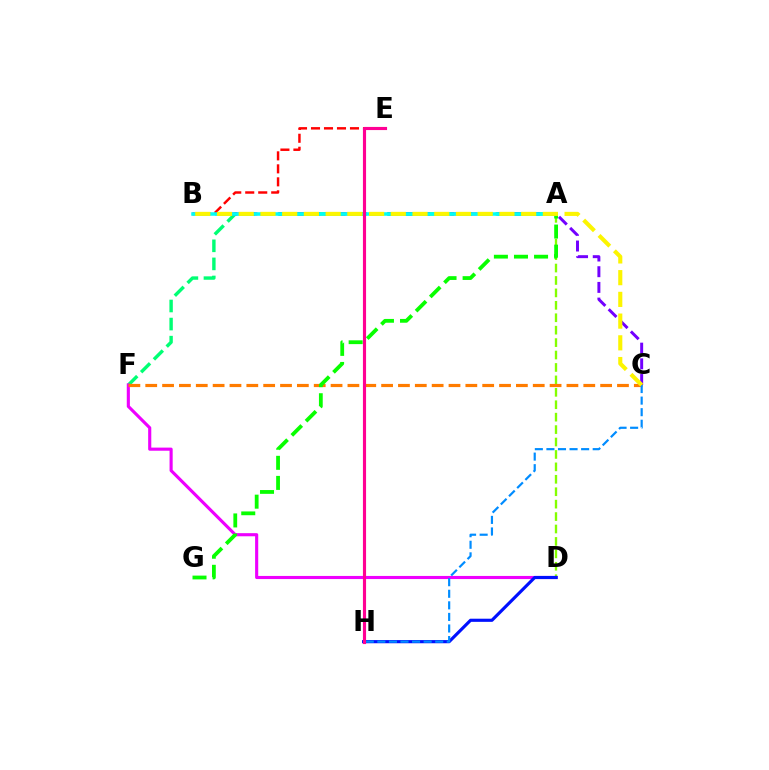{('A', 'F'): [{'color': '#00ff74', 'line_style': 'dashed', 'thickness': 2.46}], ('B', 'C'): [{'color': '#7200ff', 'line_style': 'dashed', 'thickness': 2.13}, {'color': '#fcf500', 'line_style': 'dashed', 'thickness': 2.95}], ('B', 'E'): [{'color': '#ff0000', 'line_style': 'dashed', 'thickness': 1.77}], ('A', 'B'): [{'color': '#00fff6', 'line_style': 'solid', 'thickness': 2.54}], ('A', 'D'): [{'color': '#84ff00', 'line_style': 'dashed', 'thickness': 1.69}], ('D', 'F'): [{'color': '#ee00ff', 'line_style': 'solid', 'thickness': 2.25}], ('D', 'H'): [{'color': '#0010ff', 'line_style': 'solid', 'thickness': 2.26}], ('C', 'F'): [{'color': '#ff7c00', 'line_style': 'dashed', 'thickness': 2.29}], ('C', 'H'): [{'color': '#008cff', 'line_style': 'dashed', 'thickness': 1.57}], ('A', 'G'): [{'color': '#08ff00', 'line_style': 'dashed', 'thickness': 2.73}], ('E', 'H'): [{'color': '#ff0094', 'line_style': 'solid', 'thickness': 2.26}]}